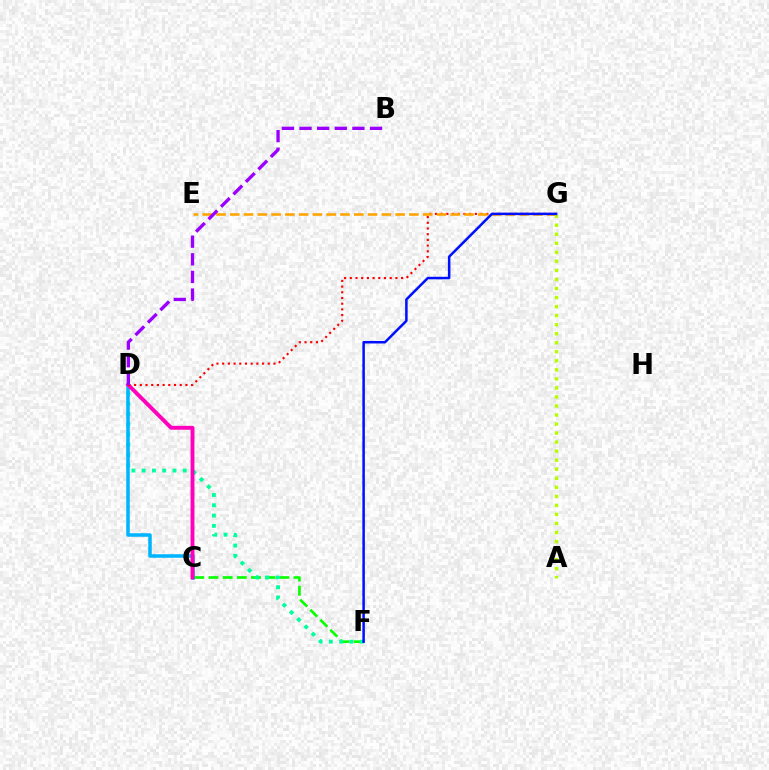{('C', 'F'): [{'color': '#08ff00', 'line_style': 'dashed', 'thickness': 1.93}], ('D', 'F'): [{'color': '#00ff9d', 'line_style': 'dotted', 'thickness': 2.79}], ('C', 'D'): [{'color': '#00b5ff', 'line_style': 'solid', 'thickness': 2.53}, {'color': '#ff00bd', 'line_style': 'solid', 'thickness': 2.8}], ('D', 'G'): [{'color': '#ff0000', 'line_style': 'dotted', 'thickness': 1.55}], ('E', 'G'): [{'color': '#ffa500', 'line_style': 'dashed', 'thickness': 1.87}], ('A', 'G'): [{'color': '#b3ff00', 'line_style': 'dotted', 'thickness': 2.46}], ('F', 'G'): [{'color': '#0010ff', 'line_style': 'solid', 'thickness': 1.81}], ('B', 'D'): [{'color': '#9b00ff', 'line_style': 'dashed', 'thickness': 2.39}]}